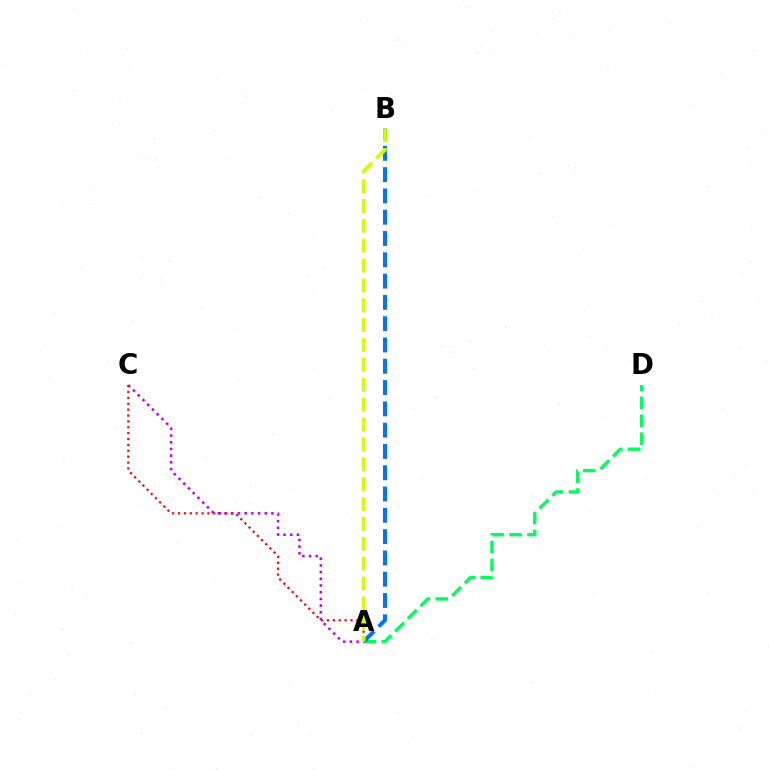{('A', 'D'): [{'color': '#00ff5c', 'line_style': 'dashed', 'thickness': 2.43}], ('A', 'C'): [{'color': '#b900ff', 'line_style': 'dotted', 'thickness': 1.82}, {'color': '#ff0000', 'line_style': 'dotted', 'thickness': 1.6}], ('A', 'B'): [{'color': '#0074ff', 'line_style': 'dashed', 'thickness': 2.89}, {'color': '#d1ff00', 'line_style': 'dashed', 'thickness': 2.7}]}